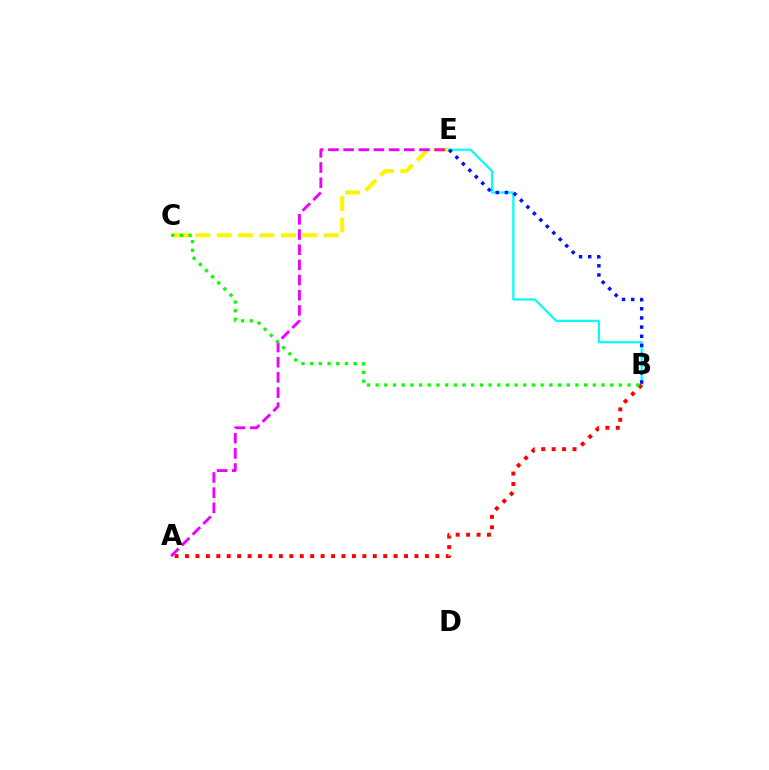{('C', 'E'): [{'color': '#fcf500', 'line_style': 'dashed', 'thickness': 2.91}], ('B', 'E'): [{'color': '#00fff6', 'line_style': 'solid', 'thickness': 1.59}, {'color': '#0010ff', 'line_style': 'dotted', 'thickness': 2.49}], ('A', 'E'): [{'color': '#ee00ff', 'line_style': 'dashed', 'thickness': 2.06}], ('A', 'B'): [{'color': '#ff0000', 'line_style': 'dotted', 'thickness': 2.83}], ('B', 'C'): [{'color': '#08ff00', 'line_style': 'dotted', 'thickness': 2.36}]}